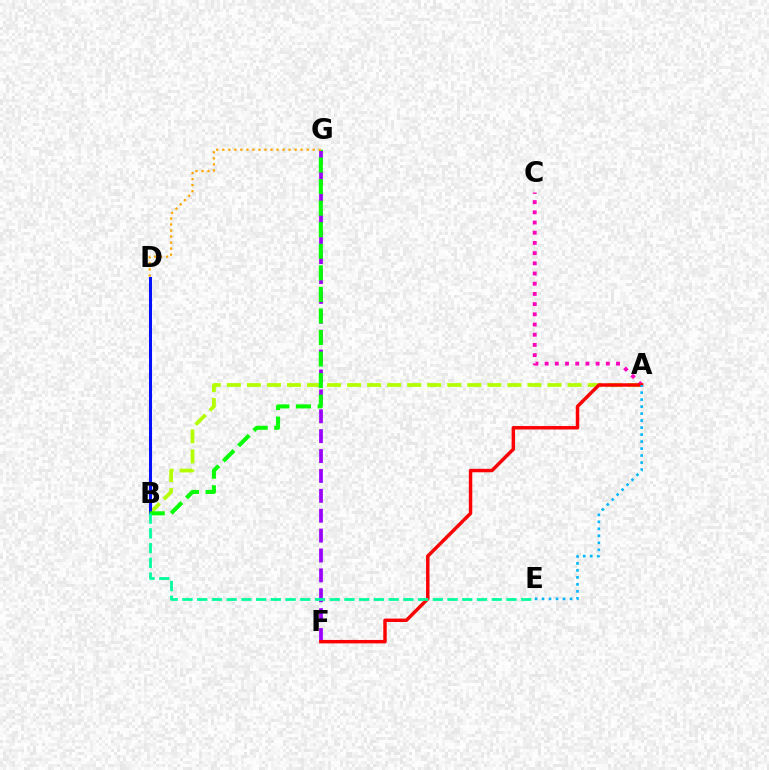{('A', 'B'): [{'color': '#b3ff00', 'line_style': 'dashed', 'thickness': 2.72}], ('A', 'C'): [{'color': '#ff00bd', 'line_style': 'dotted', 'thickness': 2.77}], ('F', 'G'): [{'color': '#9b00ff', 'line_style': 'dashed', 'thickness': 2.7}], ('B', 'D'): [{'color': '#0010ff', 'line_style': 'solid', 'thickness': 2.2}], ('B', 'G'): [{'color': '#08ff00', 'line_style': 'dashed', 'thickness': 2.93}], ('D', 'G'): [{'color': '#ffa500', 'line_style': 'dotted', 'thickness': 1.64}], ('A', 'F'): [{'color': '#ff0000', 'line_style': 'solid', 'thickness': 2.49}], ('B', 'E'): [{'color': '#00ff9d', 'line_style': 'dashed', 'thickness': 2.0}], ('A', 'E'): [{'color': '#00b5ff', 'line_style': 'dotted', 'thickness': 1.9}]}